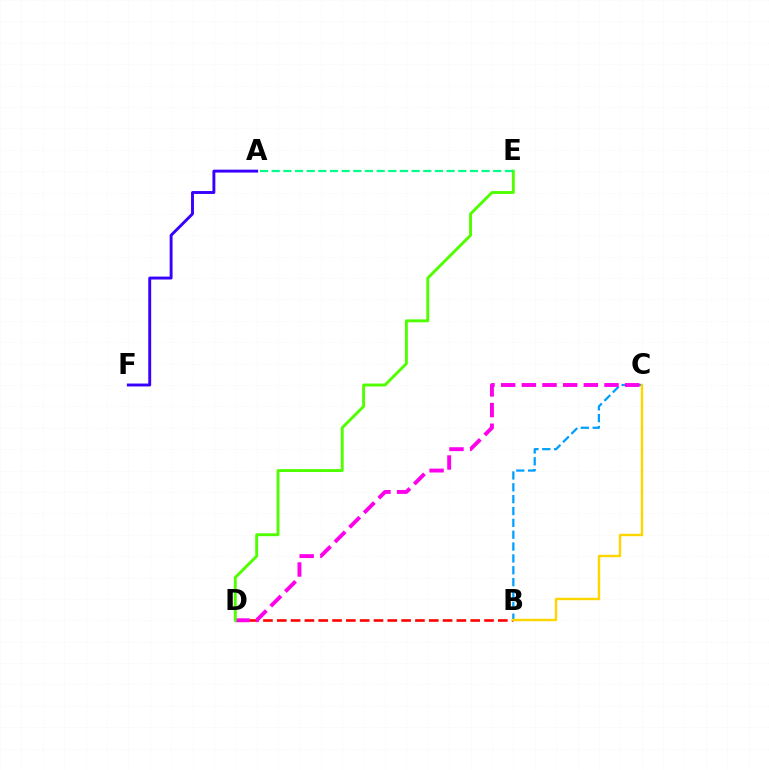{('A', 'F'): [{'color': '#3700ff', 'line_style': 'solid', 'thickness': 2.09}], ('B', 'D'): [{'color': '#ff0000', 'line_style': 'dashed', 'thickness': 1.88}], ('B', 'C'): [{'color': '#009eff', 'line_style': 'dashed', 'thickness': 1.61}, {'color': '#ffd500', 'line_style': 'solid', 'thickness': 1.73}], ('C', 'D'): [{'color': '#ff00ed', 'line_style': 'dashed', 'thickness': 2.81}], ('D', 'E'): [{'color': '#4fff00', 'line_style': 'solid', 'thickness': 2.08}], ('A', 'E'): [{'color': '#00ff86', 'line_style': 'dashed', 'thickness': 1.58}]}